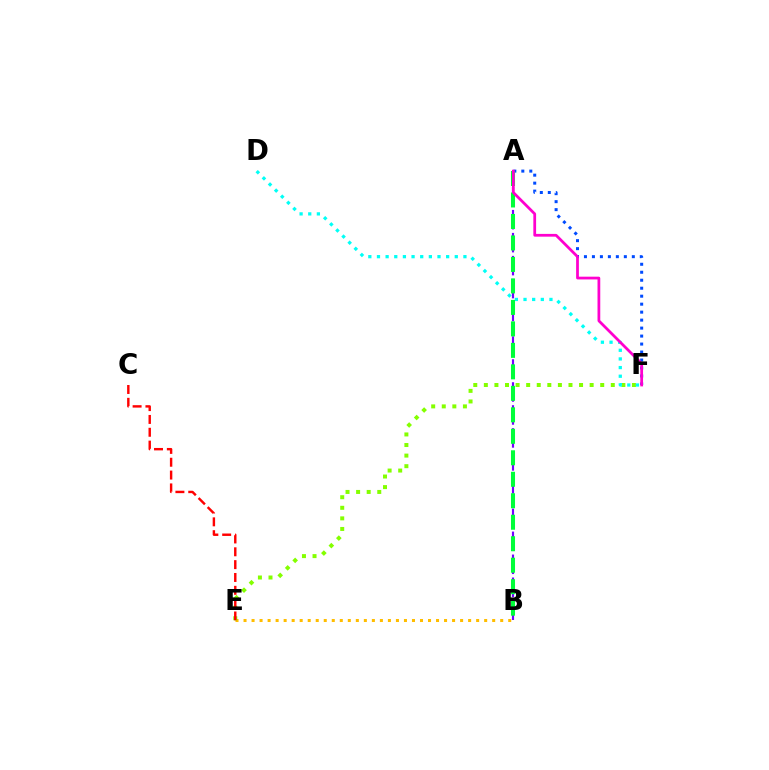{('B', 'E'): [{'color': '#ffbd00', 'line_style': 'dotted', 'thickness': 2.18}], ('A', 'B'): [{'color': '#7200ff', 'line_style': 'dashed', 'thickness': 1.56}, {'color': '#00ff39', 'line_style': 'dashed', 'thickness': 2.92}], ('E', 'F'): [{'color': '#84ff00', 'line_style': 'dotted', 'thickness': 2.87}], ('C', 'E'): [{'color': '#ff0000', 'line_style': 'dashed', 'thickness': 1.74}], ('A', 'F'): [{'color': '#004bff', 'line_style': 'dotted', 'thickness': 2.17}, {'color': '#ff00cf', 'line_style': 'solid', 'thickness': 1.98}], ('D', 'F'): [{'color': '#00fff6', 'line_style': 'dotted', 'thickness': 2.35}]}